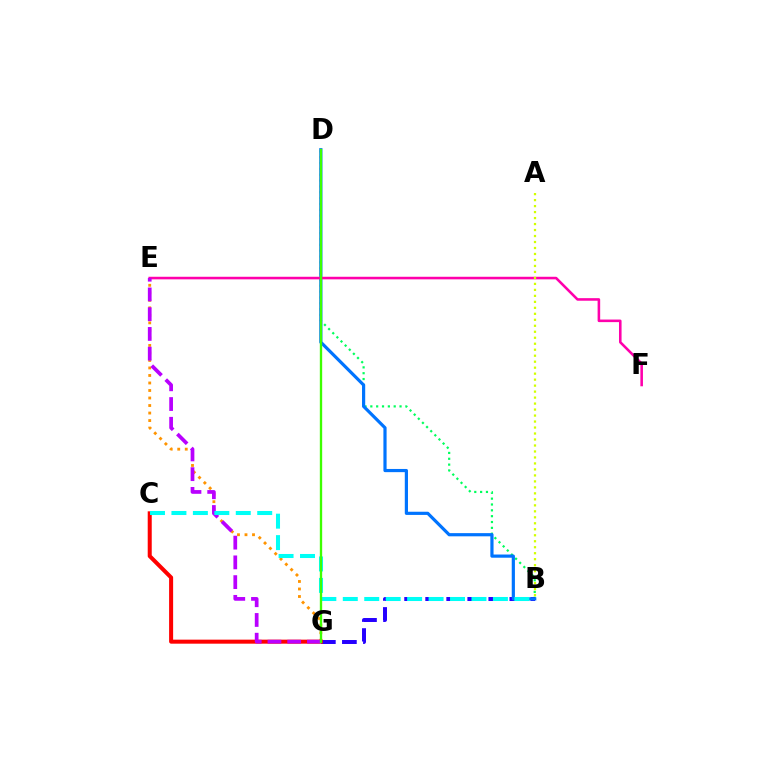{('B', 'D'): [{'color': '#00ff5c', 'line_style': 'dotted', 'thickness': 1.59}, {'color': '#0074ff', 'line_style': 'solid', 'thickness': 2.3}], ('B', 'G'): [{'color': '#2500ff', 'line_style': 'dashed', 'thickness': 2.86}], ('E', 'G'): [{'color': '#ff9400', 'line_style': 'dotted', 'thickness': 2.04}, {'color': '#b900ff', 'line_style': 'dashed', 'thickness': 2.68}], ('E', 'F'): [{'color': '#ff00ac', 'line_style': 'solid', 'thickness': 1.85}], ('C', 'G'): [{'color': '#ff0000', 'line_style': 'solid', 'thickness': 2.9}], ('A', 'B'): [{'color': '#d1ff00', 'line_style': 'dotted', 'thickness': 1.63}], ('B', 'C'): [{'color': '#00fff6', 'line_style': 'dashed', 'thickness': 2.91}], ('D', 'G'): [{'color': '#3dff00', 'line_style': 'solid', 'thickness': 1.69}]}